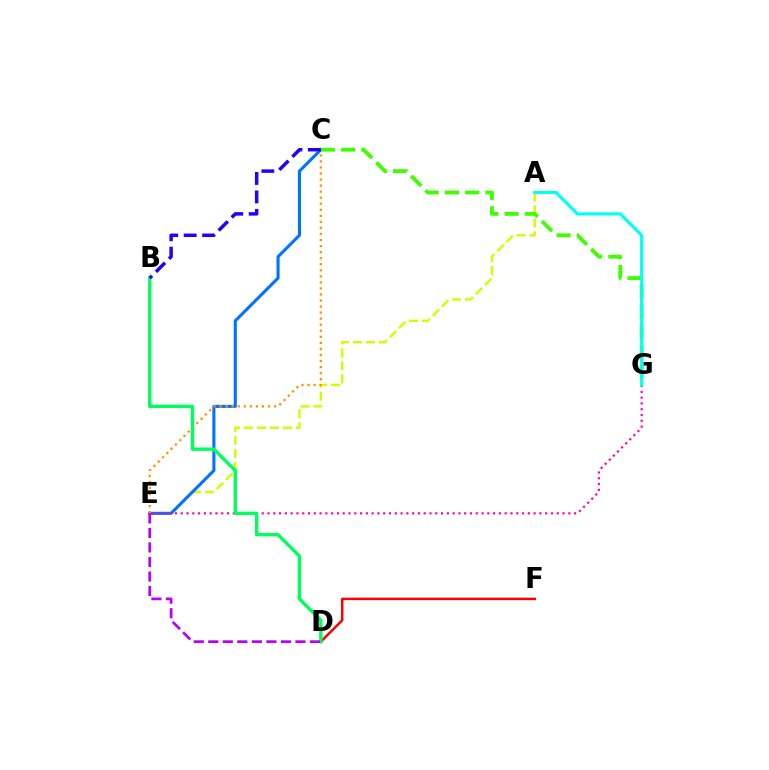{('A', 'E'): [{'color': '#d1ff00', 'line_style': 'dashed', 'thickness': 1.76}], ('C', 'E'): [{'color': '#0074ff', 'line_style': 'solid', 'thickness': 2.22}, {'color': '#ff9400', 'line_style': 'dotted', 'thickness': 1.64}], ('E', 'G'): [{'color': '#ff00ac', 'line_style': 'dotted', 'thickness': 1.57}], ('D', 'F'): [{'color': '#ff0000', 'line_style': 'solid', 'thickness': 1.79}], ('C', 'G'): [{'color': '#3dff00', 'line_style': 'dashed', 'thickness': 2.75}], ('B', 'D'): [{'color': '#00ff5c', 'line_style': 'solid', 'thickness': 2.43}], ('A', 'G'): [{'color': '#00fff6', 'line_style': 'solid', 'thickness': 2.26}], ('B', 'C'): [{'color': '#2500ff', 'line_style': 'dashed', 'thickness': 2.51}], ('D', 'E'): [{'color': '#b900ff', 'line_style': 'dashed', 'thickness': 1.97}]}